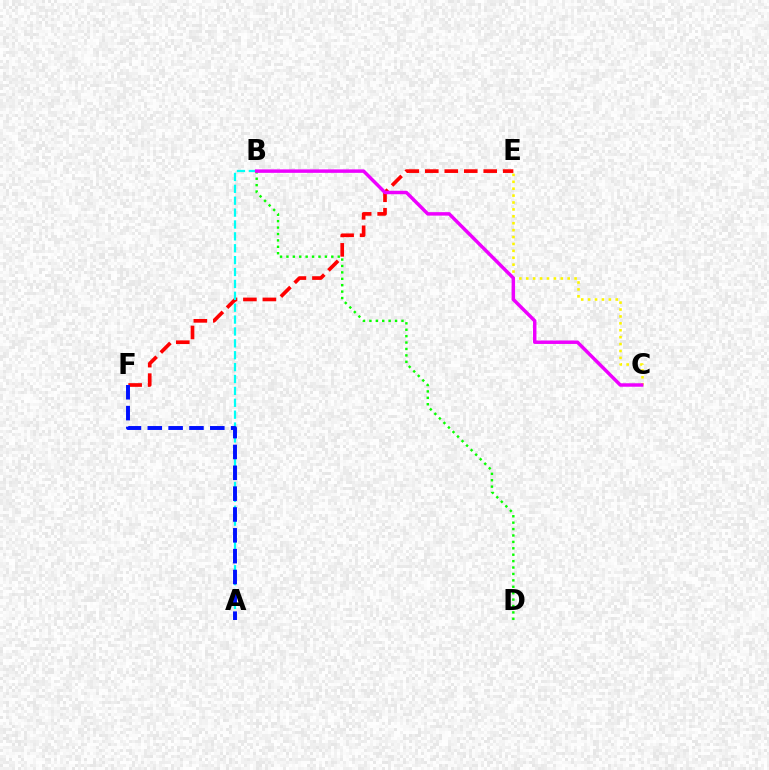{('E', 'F'): [{'color': '#ff0000', 'line_style': 'dashed', 'thickness': 2.65}], ('A', 'B'): [{'color': '#00fff6', 'line_style': 'dashed', 'thickness': 1.61}], ('B', 'D'): [{'color': '#08ff00', 'line_style': 'dotted', 'thickness': 1.74}], ('A', 'F'): [{'color': '#0010ff', 'line_style': 'dashed', 'thickness': 2.83}], ('C', 'E'): [{'color': '#fcf500', 'line_style': 'dotted', 'thickness': 1.88}], ('B', 'C'): [{'color': '#ee00ff', 'line_style': 'solid', 'thickness': 2.49}]}